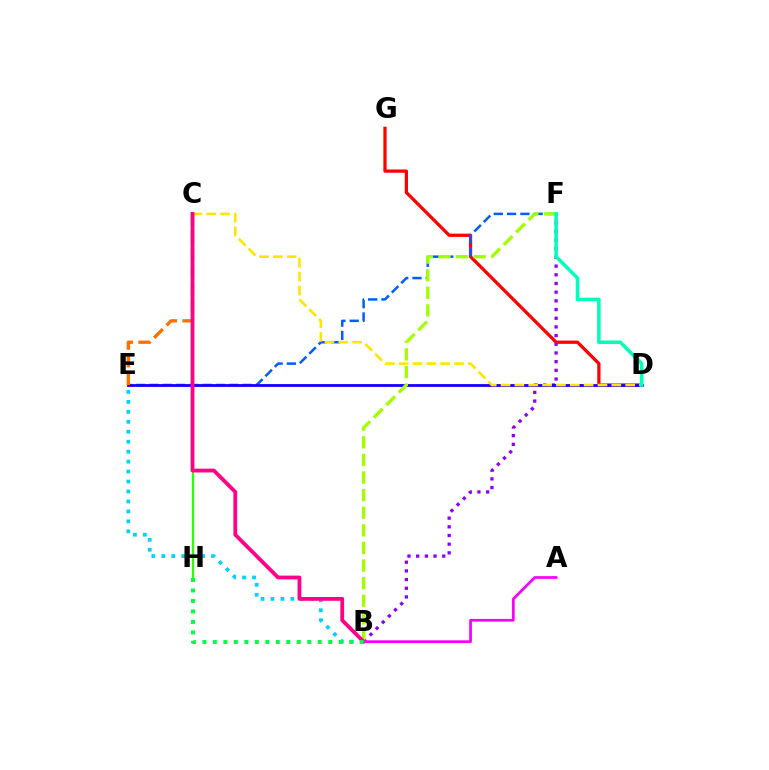{('D', 'G'): [{'color': '#ff0000', 'line_style': 'solid', 'thickness': 2.35}], ('B', 'F'): [{'color': '#8a00ff', 'line_style': 'dotted', 'thickness': 2.36}, {'color': '#a2ff00', 'line_style': 'dashed', 'thickness': 2.39}], ('E', 'F'): [{'color': '#005dff', 'line_style': 'dashed', 'thickness': 1.81}], ('B', 'E'): [{'color': '#00d3ff', 'line_style': 'dotted', 'thickness': 2.71}], ('D', 'E'): [{'color': '#1900ff', 'line_style': 'solid', 'thickness': 2.03}], ('C', 'H'): [{'color': '#31ff00', 'line_style': 'solid', 'thickness': 1.61}], ('C', 'D'): [{'color': '#ffe600', 'line_style': 'dashed', 'thickness': 1.88}], ('C', 'E'): [{'color': '#ff7000', 'line_style': 'dashed', 'thickness': 2.39}], ('B', 'C'): [{'color': '#ff0088', 'line_style': 'solid', 'thickness': 2.73}], ('A', 'B'): [{'color': '#fa00f9', 'line_style': 'solid', 'thickness': 1.96}], ('B', 'H'): [{'color': '#00ff45', 'line_style': 'dotted', 'thickness': 2.85}], ('D', 'F'): [{'color': '#00ffbb', 'line_style': 'solid', 'thickness': 2.56}]}